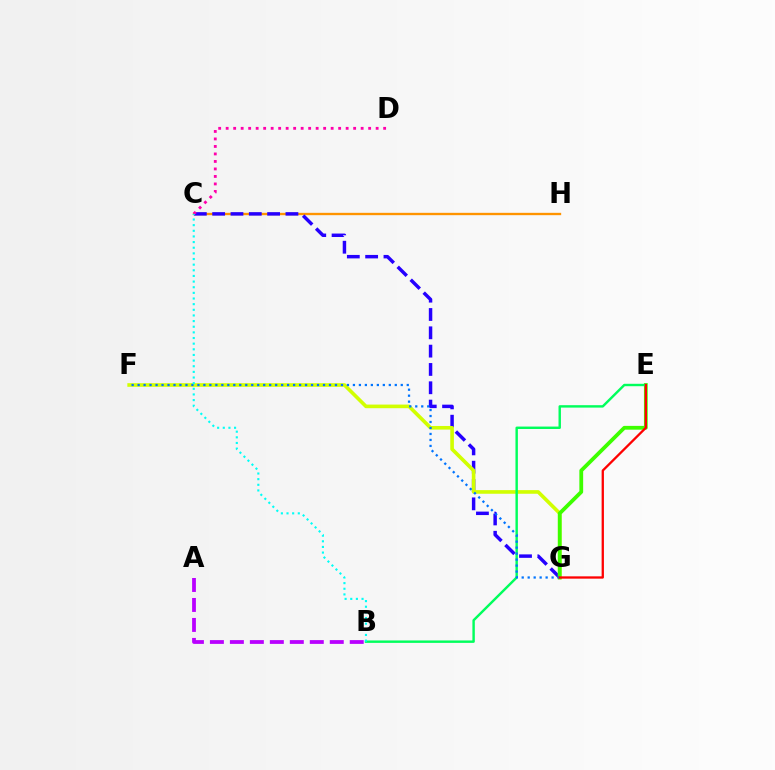{('C', 'H'): [{'color': '#ff9400', 'line_style': 'solid', 'thickness': 1.69}], ('C', 'G'): [{'color': '#2500ff', 'line_style': 'dashed', 'thickness': 2.49}], ('F', 'G'): [{'color': '#d1ff00', 'line_style': 'solid', 'thickness': 2.61}, {'color': '#0074ff', 'line_style': 'dotted', 'thickness': 1.62}], ('E', 'G'): [{'color': '#3dff00', 'line_style': 'solid', 'thickness': 2.73}, {'color': '#ff0000', 'line_style': 'solid', 'thickness': 1.66}], ('B', 'E'): [{'color': '#00ff5c', 'line_style': 'solid', 'thickness': 1.74}], ('C', 'D'): [{'color': '#ff00ac', 'line_style': 'dotted', 'thickness': 2.04}], ('A', 'B'): [{'color': '#b900ff', 'line_style': 'dashed', 'thickness': 2.71}], ('B', 'C'): [{'color': '#00fff6', 'line_style': 'dotted', 'thickness': 1.53}]}